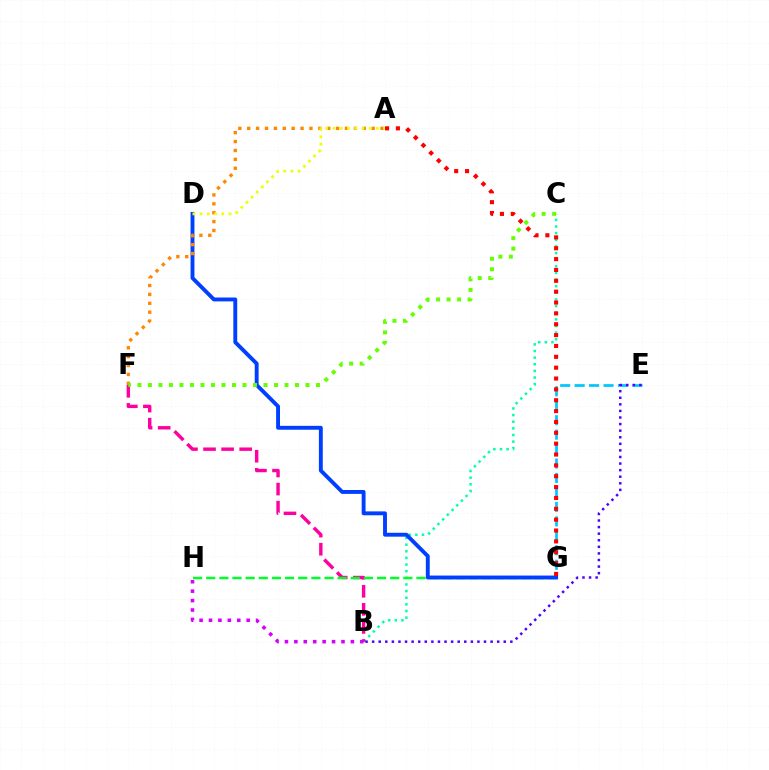{('E', 'G'): [{'color': '#00c7ff', 'line_style': 'dashed', 'thickness': 1.96}], ('B', 'C'): [{'color': '#00ffaf', 'line_style': 'dotted', 'thickness': 1.8}], ('B', 'F'): [{'color': '#ff00a0', 'line_style': 'dashed', 'thickness': 2.46}], ('G', 'H'): [{'color': '#00ff27', 'line_style': 'dashed', 'thickness': 1.79}], ('D', 'G'): [{'color': '#003fff', 'line_style': 'solid', 'thickness': 2.8}], ('A', 'G'): [{'color': '#ff0000', 'line_style': 'dotted', 'thickness': 2.95}], ('A', 'F'): [{'color': '#ff8800', 'line_style': 'dotted', 'thickness': 2.42}], ('C', 'F'): [{'color': '#66ff00', 'line_style': 'dotted', 'thickness': 2.85}], ('A', 'D'): [{'color': '#eeff00', 'line_style': 'dotted', 'thickness': 1.97}], ('B', 'H'): [{'color': '#d600ff', 'line_style': 'dotted', 'thickness': 2.56}], ('B', 'E'): [{'color': '#4f00ff', 'line_style': 'dotted', 'thickness': 1.79}]}